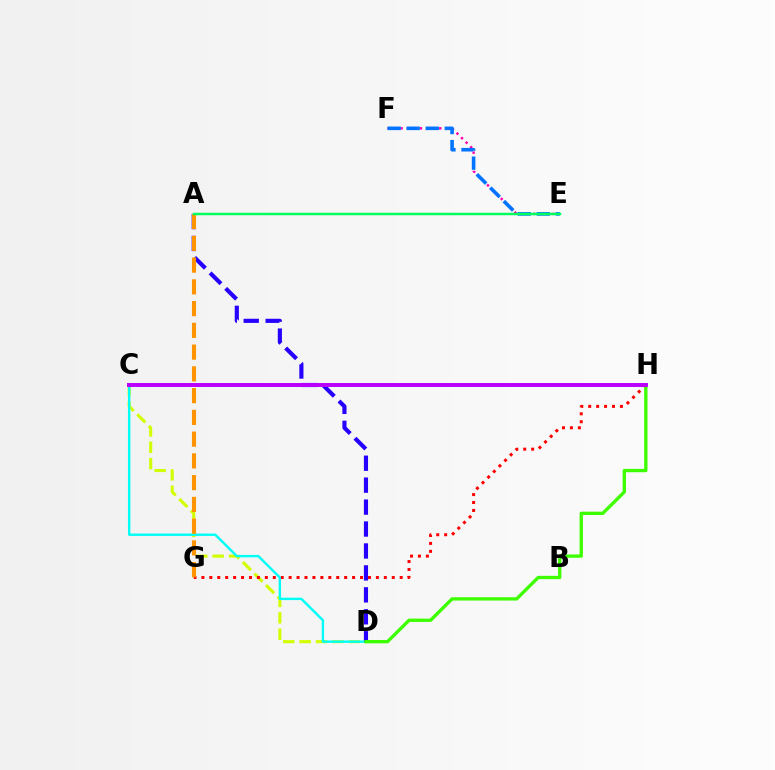{('E', 'F'): [{'color': '#ff00ac', 'line_style': 'dotted', 'thickness': 1.75}, {'color': '#0074ff', 'line_style': 'dashed', 'thickness': 2.59}], ('C', 'D'): [{'color': '#d1ff00', 'line_style': 'dashed', 'thickness': 2.22}, {'color': '#00fff6', 'line_style': 'solid', 'thickness': 1.72}], ('G', 'H'): [{'color': '#ff0000', 'line_style': 'dotted', 'thickness': 2.16}], ('A', 'D'): [{'color': '#2500ff', 'line_style': 'dashed', 'thickness': 2.98}], ('D', 'H'): [{'color': '#3dff00', 'line_style': 'solid', 'thickness': 2.4}], ('C', 'H'): [{'color': '#b900ff', 'line_style': 'solid', 'thickness': 2.84}], ('A', 'G'): [{'color': '#ff9400', 'line_style': 'dashed', 'thickness': 2.96}], ('A', 'E'): [{'color': '#00ff5c', 'line_style': 'solid', 'thickness': 1.79}]}